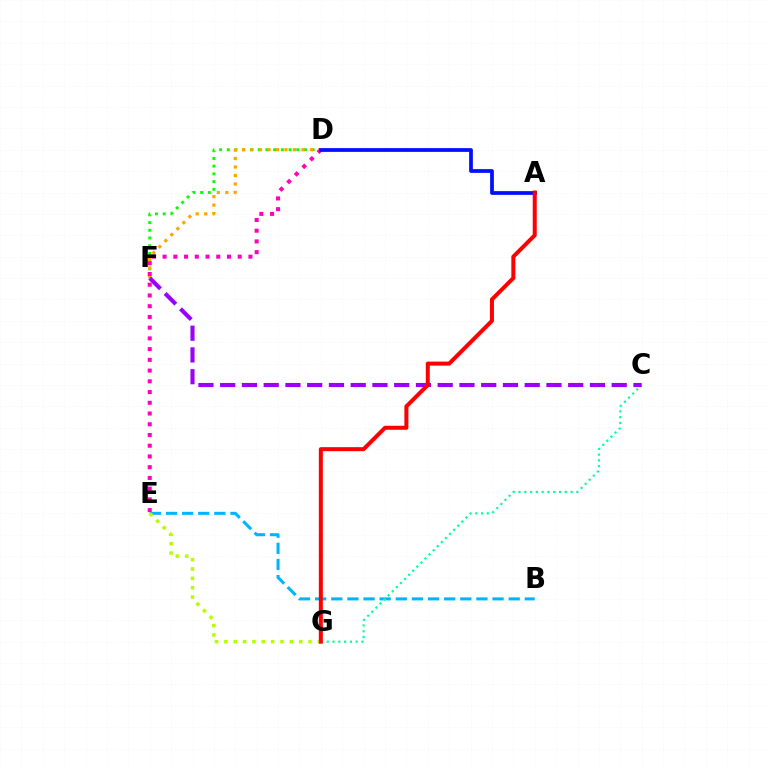{('B', 'E'): [{'color': '#00b5ff', 'line_style': 'dashed', 'thickness': 2.19}], ('D', 'F'): [{'color': '#08ff00', 'line_style': 'dotted', 'thickness': 2.1}, {'color': '#ffa500', 'line_style': 'dotted', 'thickness': 2.31}], ('C', 'G'): [{'color': '#00ff9d', 'line_style': 'dotted', 'thickness': 1.57}], ('E', 'G'): [{'color': '#b3ff00', 'line_style': 'dotted', 'thickness': 2.54}], ('D', 'E'): [{'color': '#ff00bd', 'line_style': 'dotted', 'thickness': 2.92}], ('C', 'F'): [{'color': '#9b00ff', 'line_style': 'dashed', 'thickness': 2.95}], ('A', 'D'): [{'color': '#0010ff', 'line_style': 'solid', 'thickness': 2.7}], ('A', 'G'): [{'color': '#ff0000', 'line_style': 'solid', 'thickness': 2.89}]}